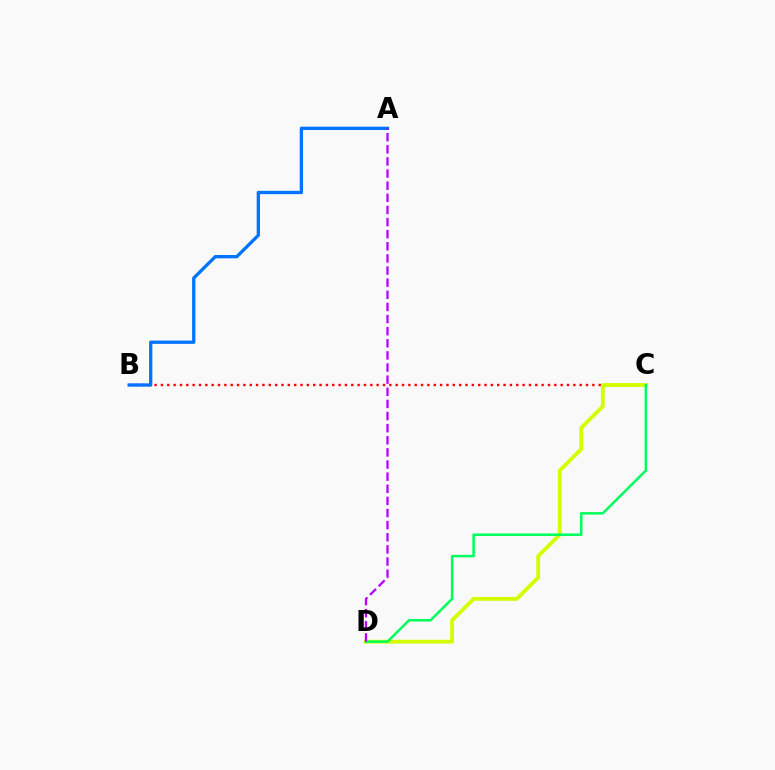{('B', 'C'): [{'color': '#ff0000', 'line_style': 'dotted', 'thickness': 1.72}], ('C', 'D'): [{'color': '#d1ff00', 'line_style': 'solid', 'thickness': 2.76}, {'color': '#00ff5c', 'line_style': 'solid', 'thickness': 1.8}], ('A', 'B'): [{'color': '#0074ff', 'line_style': 'solid', 'thickness': 2.38}], ('A', 'D'): [{'color': '#b900ff', 'line_style': 'dashed', 'thickness': 1.65}]}